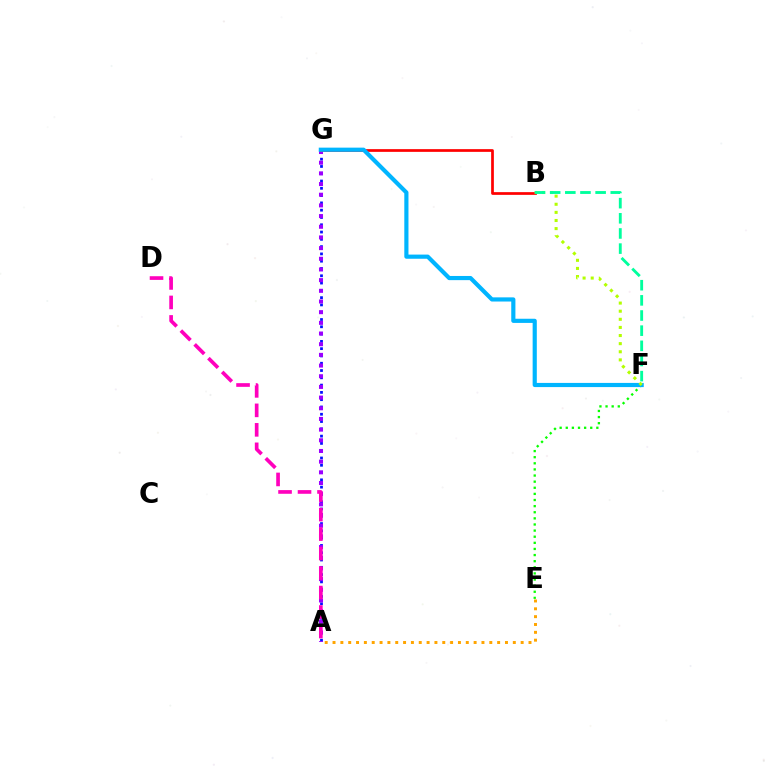{('E', 'F'): [{'color': '#08ff00', 'line_style': 'dotted', 'thickness': 1.66}], ('A', 'G'): [{'color': '#0010ff', 'line_style': 'dotted', 'thickness': 1.98}, {'color': '#9b00ff', 'line_style': 'dotted', 'thickness': 2.9}], ('B', 'G'): [{'color': '#ff0000', 'line_style': 'solid', 'thickness': 1.96}], ('A', 'D'): [{'color': '#ff00bd', 'line_style': 'dashed', 'thickness': 2.65}], ('A', 'E'): [{'color': '#ffa500', 'line_style': 'dotted', 'thickness': 2.13}], ('F', 'G'): [{'color': '#00b5ff', 'line_style': 'solid', 'thickness': 3.0}], ('B', 'F'): [{'color': '#b3ff00', 'line_style': 'dotted', 'thickness': 2.2}, {'color': '#00ff9d', 'line_style': 'dashed', 'thickness': 2.06}]}